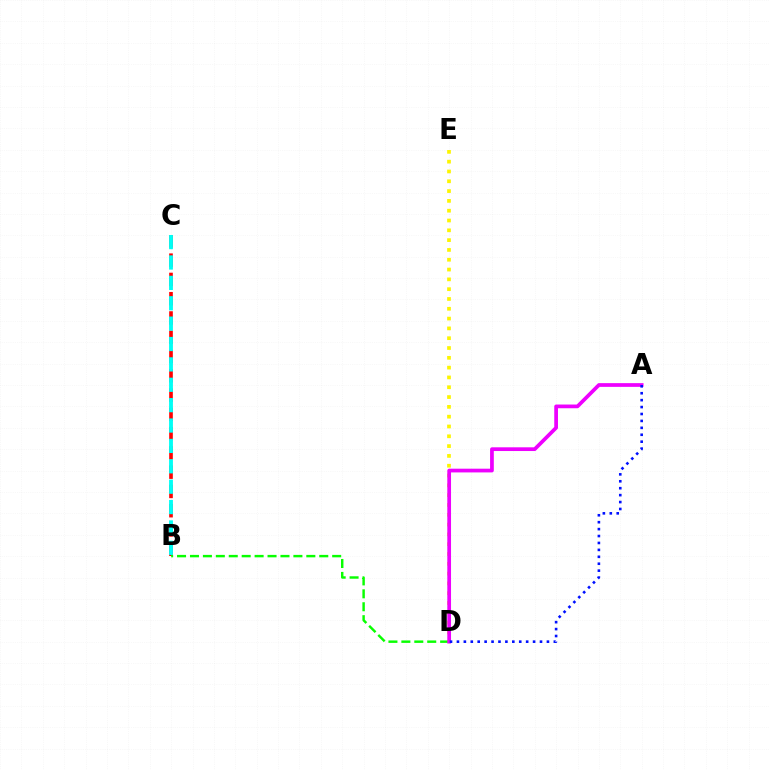{('B', 'C'): [{'color': '#ff0000', 'line_style': 'dashed', 'thickness': 2.62}, {'color': '#00fff6', 'line_style': 'dashed', 'thickness': 2.77}], ('D', 'E'): [{'color': '#fcf500', 'line_style': 'dotted', 'thickness': 2.66}], ('B', 'D'): [{'color': '#08ff00', 'line_style': 'dashed', 'thickness': 1.76}], ('A', 'D'): [{'color': '#ee00ff', 'line_style': 'solid', 'thickness': 2.68}, {'color': '#0010ff', 'line_style': 'dotted', 'thickness': 1.88}]}